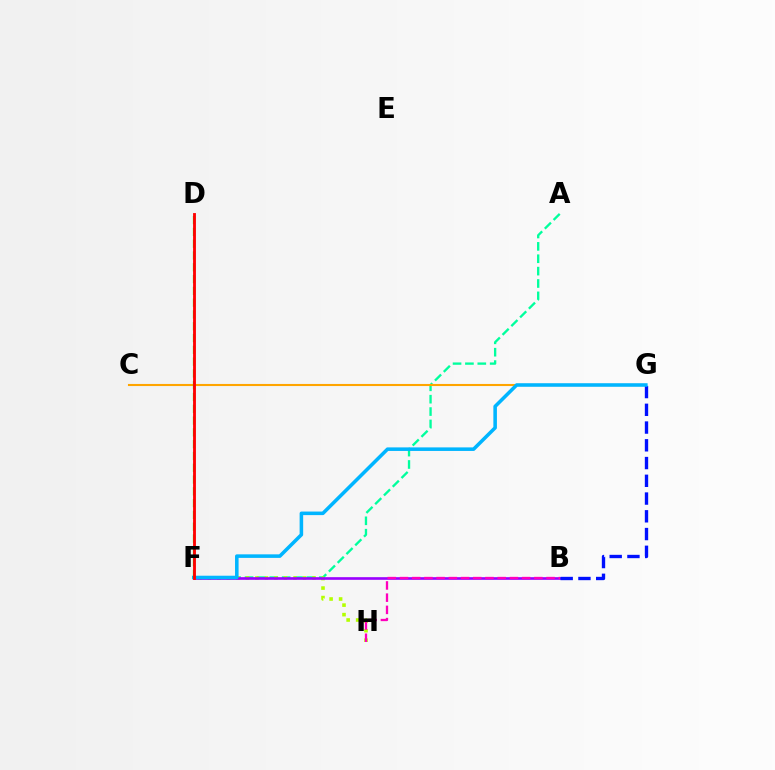{('A', 'F'): [{'color': '#00ff9d', 'line_style': 'dashed', 'thickness': 1.68}], ('F', 'H'): [{'color': '#b3ff00', 'line_style': 'dotted', 'thickness': 2.59}], ('B', 'F'): [{'color': '#9b00ff', 'line_style': 'solid', 'thickness': 1.91}], ('B', 'H'): [{'color': '#ff00bd', 'line_style': 'dashed', 'thickness': 1.66}], ('C', 'G'): [{'color': '#ffa500', 'line_style': 'solid', 'thickness': 1.51}], ('B', 'G'): [{'color': '#0010ff', 'line_style': 'dashed', 'thickness': 2.41}], ('F', 'G'): [{'color': '#00b5ff', 'line_style': 'solid', 'thickness': 2.56}], ('D', 'F'): [{'color': '#08ff00', 'line_style': 'dashed', 'thickness': 1.6}, {'color': '#ff0000', 'line_style': 'solid', 'thickness': 2.05}]}